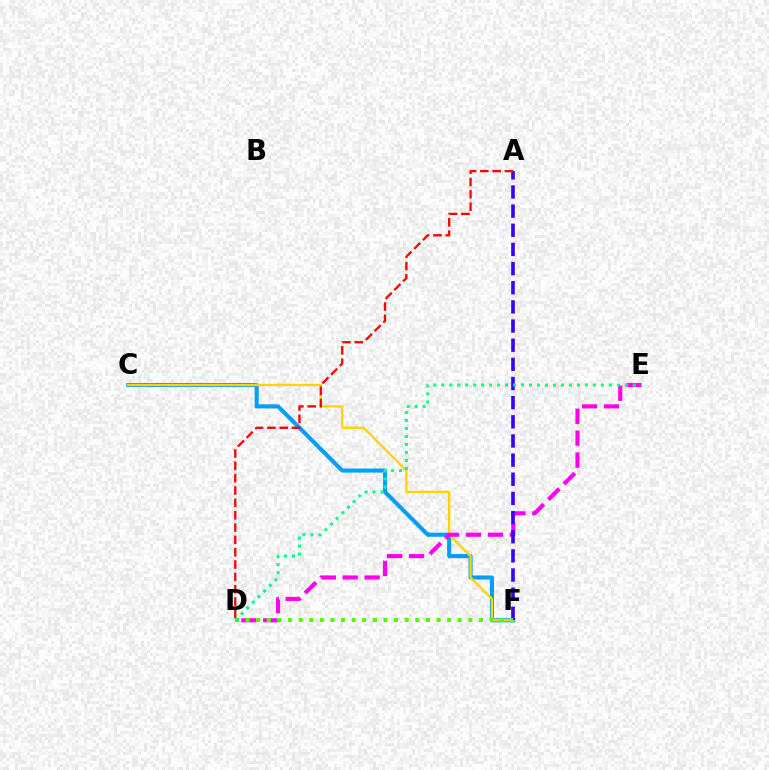{('C', 'F'): [{'color': '#009eff', 'line_style': 'solid', 'thickness': 2.93}, {'color': '#ffd500', 'line_style': 'solid', 'thickness': 1.69}], ('D', 'E'): [{'color': '#ff00ed', 'line_style': 'dashed', 'thickness': 2.98}, {'color': '#00ff86', 'line_style': 'dotted', 'thickness': 2.17}], ('A', 'F'): [{'color': '#3700ff', 'line_style': 'dashed', 'thickness': 2.6}], ('A', 'D'): [{'color': '#ff0000', 'line_style': 'dashed', 'thickness': 1.68}], ('D', 'F'): [{'color': '#4fff00', 'line_style': 'dotted', 'thickness': 2.88}]}